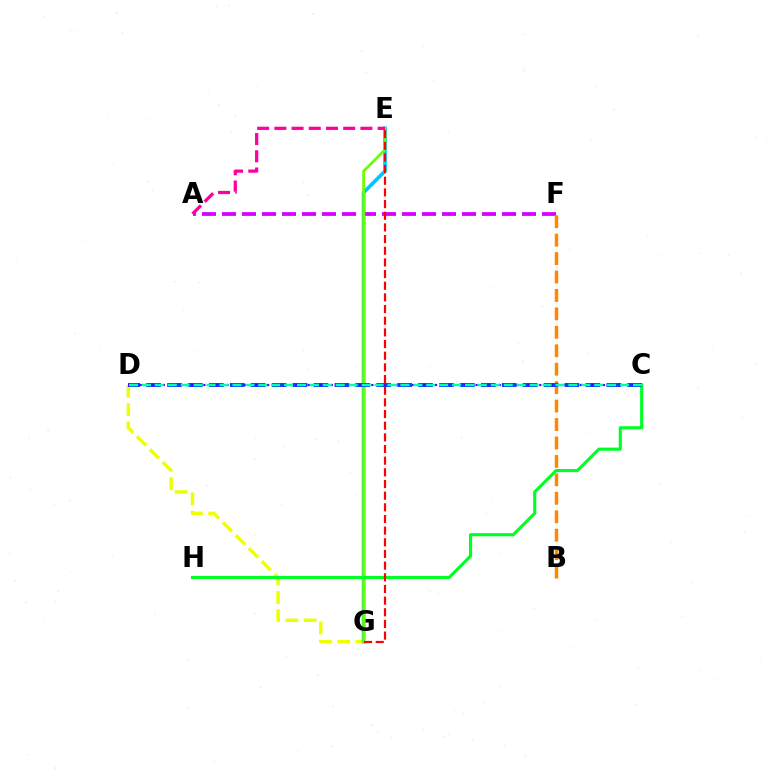{('D', 'G'): [{'color': '#eeff00', 'line_style': 'dashed', 'thickness': 2.49}], ('A', 'F'): [{'color': '#d600ff', 'line_style': 'dashed', 'thickness': 2.72}], ('B', 'F'): [{'color': '#ff8800', 'line_style': 'dashed', 'thickness': 2.51}], ('E', 'G'): [{'color': '#00c7ff', 'line_style': 'solid', 'thickness': 2.67}, {'color': '#66ff00', 'line_style': 'solid', 'thickness': 1.94}, {'color': '#ff0000', 'line_style': 'dashed', 'thickness': 1.58}], ('C', 'H'): [{'color': '#00ff27', 'line_style': 'solid', 'thickness': 2.25}], ('C', 'D'): [{'color': '#003fff', 'line_style': 'dashed', 'thickness': 2.84}, {'color': '#4f00ff', 'line_style': 'dotted', 'thickness': 1.57}, {'color': '#00ffaf', 'line_style': 'dashed', 'thickness': 1.76}], ('A', 'E'): [{'color': '#ff00a0', 'line_style': 'dashed', 'thickness': 2.34}]}